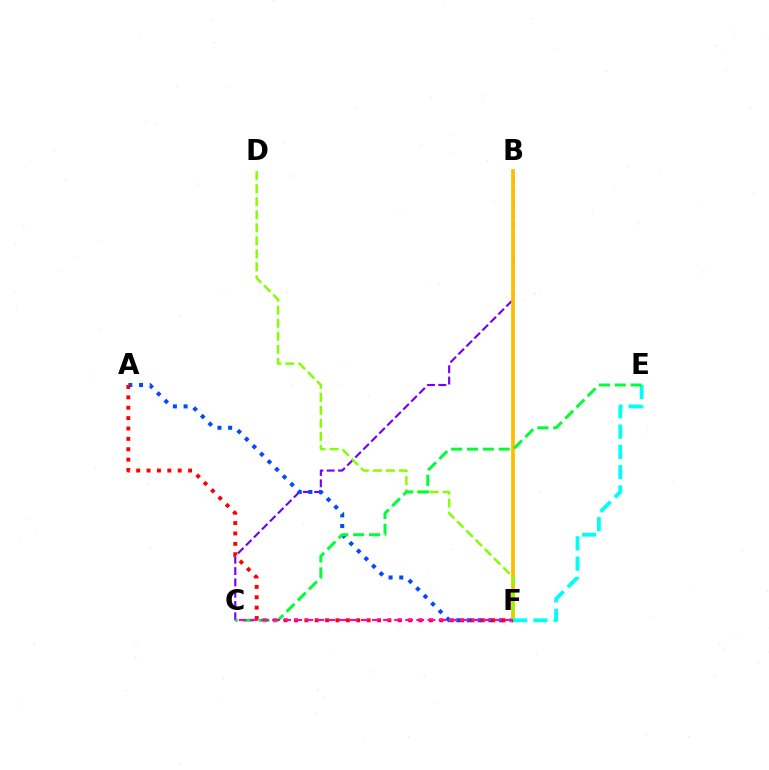{('B', 'C'): [{'color': '#7200ff', 'line_style': 'dashed', 'thickness': 1.54}], ('A', 'F'): [{'color': '#004bff', 'line_style': 'dotted', 'thickness': 2.9}, {'color': '#ff0000', 'line_style': 'dotted', 'thickness': 2.82}], ('B', 'F'): [{'color': '#ffbd00', 'line_style': 'solid', 'thickness': 2.69}], ('D', 'F'): [{'color': '#84ff00', 'line_style': 'dashed', 'thickness': 1.77}], ('E', 'F'): [{'color': '#00fff6', 'line_style': 'dashed', 'thickness': 2.76}], ('C', 'E'): [{'color': '#00ff39', 'line_style': 'dashed', 'thickness': 2.15}], ('C', 'F'): [{'color': '#ff00cf', 'line_style': 'dashed', 'thickness': 1.51}]}